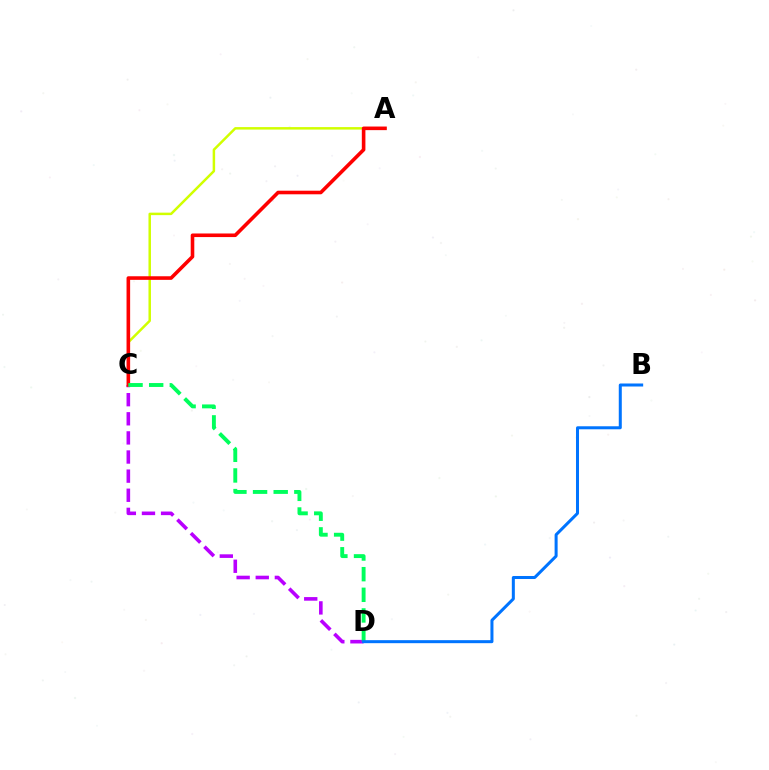{('C', 'D'): [{'color': '#b900ff', 'line_style': 'dashed', 'thickness': 2.6}, {'color': '#00ff5c', 'line_style': 'dashed', 'thickness': 2.8}], ('A', 'C'): [{'color': '#d1ff00', 'line_style': 'solid', 'thickness': 1.79}, {'color': '#ff0000', 'line_style': 'solid', 'thickness': 2.59}], ('B', 'D'): [{'color': '#0074ff', 'line_style': 'solid', 'thickness': 2.17}]}